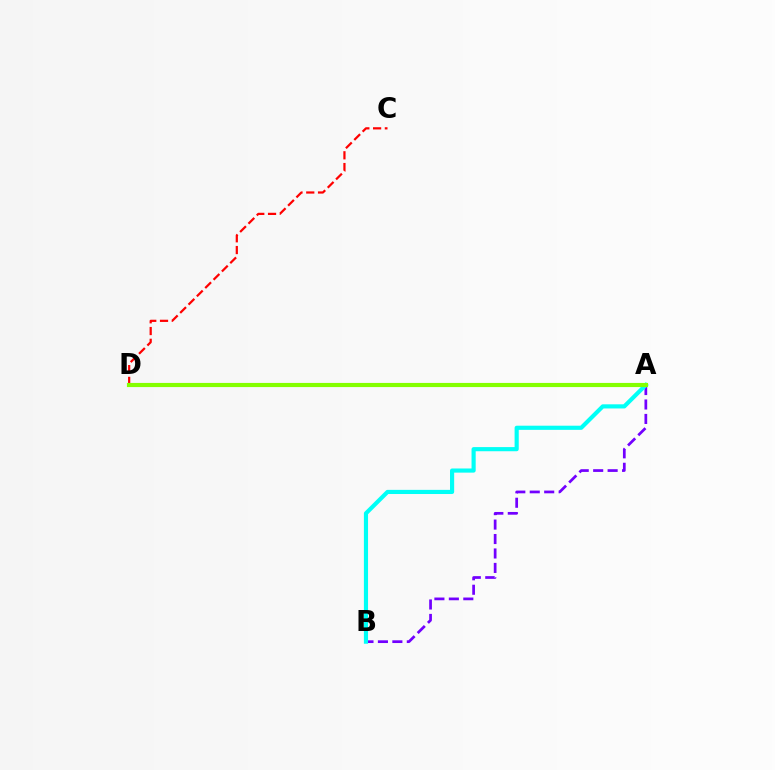{('C', 'D'): [{'color': '#ff0000', 'line_style': 'dashed', 'thickness': 1.6}], ('A', 'B'): [{'color': '#7200ff', 'line_style': 'dashed', 'thickness': 1.96}, {'color': '#00fff6', 'line_style': 'solid', 'thickness': 2.99}], ('A', 'D'): [{'color': '#84ff00', 'line_style': 'solid', 'thickness': 2.98}]}